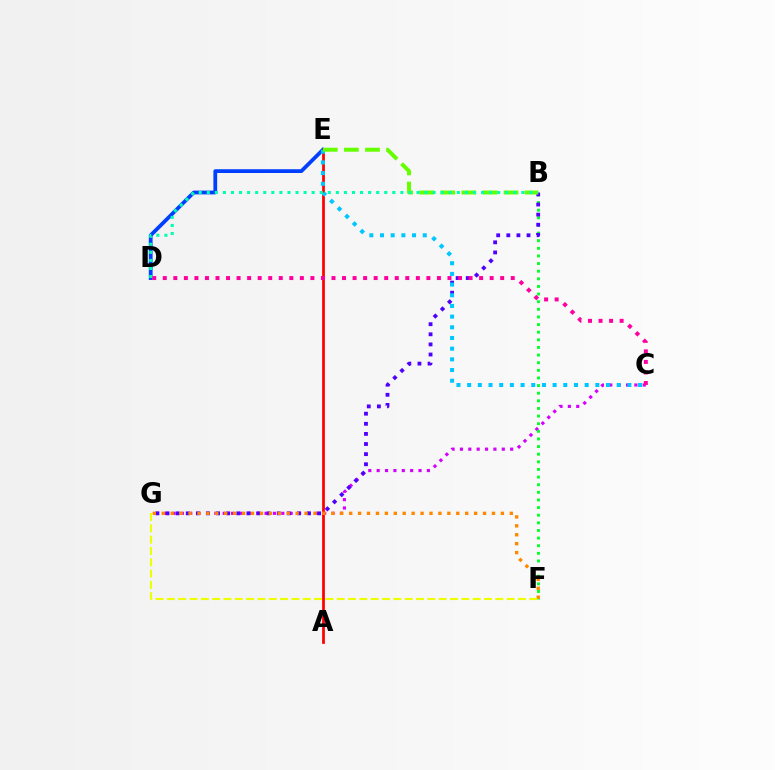{('C', 'G'): [{'color': '#d600ff', 'line_style': 'dotted', 'thickness': 2.27}], ('D', 'E'): [{'color': '#003fff', 'line_style': 'solid', 'thickness': 2.71}], ('A', 'E'): [{'color': '#ff0000', 'line_style': 'solid', 'thickness': 1.98}], ('B', 'F'): [{'color': '#00ff27', 'line_style': 'dotted', 'thickness': 2.07}], ('B', 'G'): [{'color': '#4f00ff', 'line_style': 'dotted', 'thickness': 2.75}], ('F', 'G'): [{'color': '#ff8800', 'line_style': 'dotted', 'thickness': 2.42}, {'color': '#eeff00', 'line_style': 'dashed', 'thickness': 1.54}], ('C', 'E'): [{'color': '#00c7ff', 'line_style': 'dotted', 'thickness': 2.9}], ('B', 'E'): [{'color': '#66ff00', 'line_style': 'dashed', 'thickness': 2.87}], ('C', 'D'): [{'color': '#ff00a0', 'line_style': 'dotted', 'thickness': 2.86}], ('B', 'D'): [{'color': '#00ffaf', 'line_style': 'dotted', 'thickness': 2.19}]}